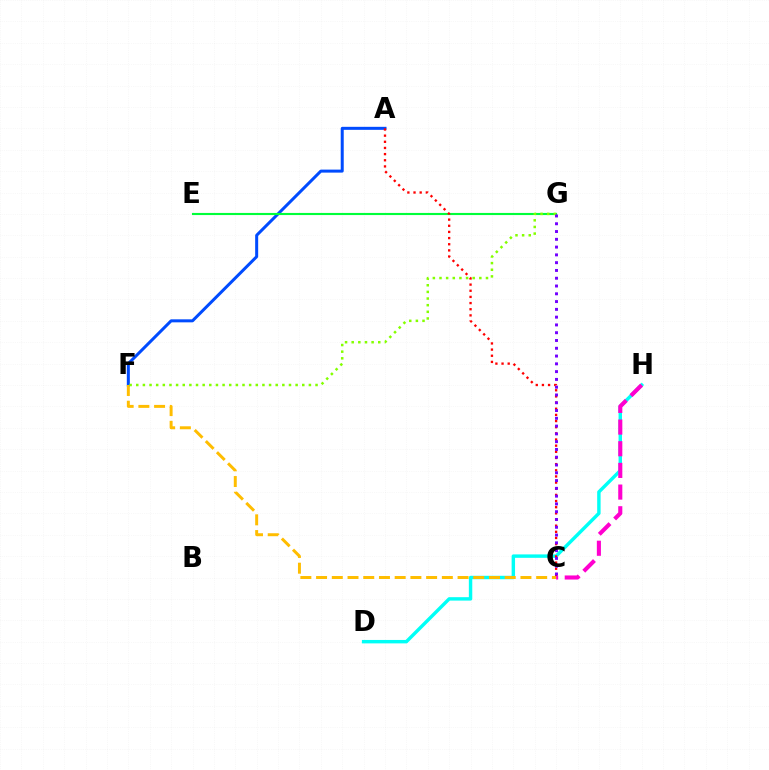{('D', 'H'): [{'color': '#00fff6', 'line_style': 'solid', 'thickness': 2.47}], ('A', 'F'): [{'color': '#004bff', 'line_style': 'solid', 'thickness': 2.17}], ('C', 'F'): [{'color': '#ffbd00', 'line_style': 'dashed', 'thickness': 2.14}], ('E', 'G'): [{'color': '#00ff39', 'line_style': 'solid', 'thickness': 1.53}], ('C', 'H'): [{'color': '#ff00cf', 'line_style': 'dashed', 'thickness': 2.94}], ('A', 'C'): [{'color': '#ff0000', 'line_style': 'dotted', 'thickness': 1.67}], ('F', 'G'): [{'color': '#84ff00', 'line_style': 'dotted', 'thickness': 1.8}], ('C', 'G'): [{'color': '#7200ff', 'line_style': 'dotted', 'thickness': 2.11}]}